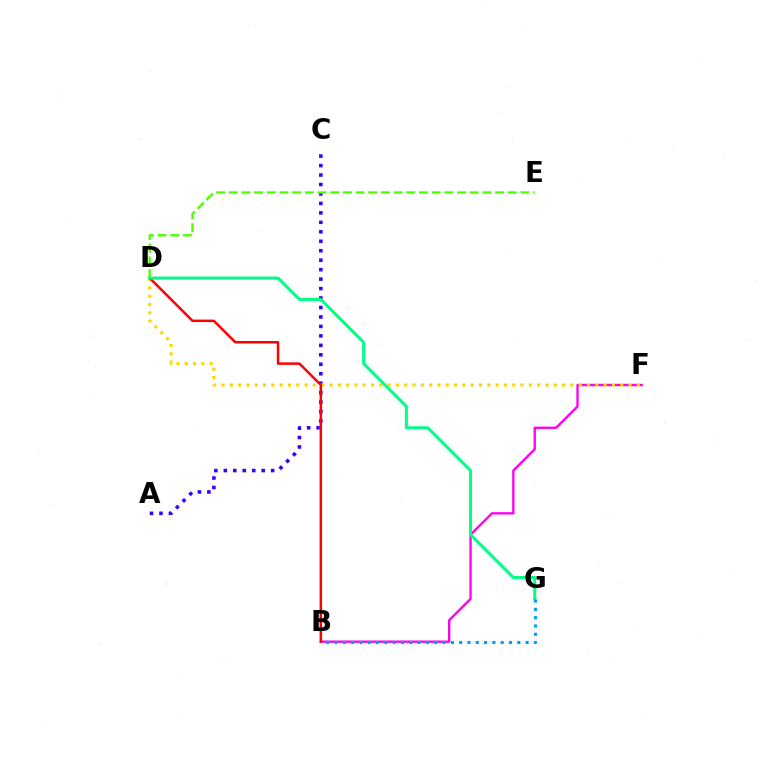{('A', 'C'): [{'color': '#3700ff', 'line_style': 'dotted', 'thickness': 2.57}], ('B', 'F'): [{'color': '#ff00ed', 'line_style': 'solid', 'thickness': 1.69}], ('D', 'F'): [{'color': '#ffd500', 'line_style': 'dotted', 'thickness': 2.26}], ('D', 'E'): [{'color': '#4fff00', 'line_style': 'dashed', 'thickness': 1.72}], ('B', 'D'): [{'color': '#ff0000', 'line_style': 'solid', 'thickness': 1.79}], ('D', 'G'): [{'color': '#00ff86', 'line_style': 'solid', 'thickness': 2.17}], ('B', 'G'): [{'color': '#009eff', 'line_style': 'dotted', 'thickness': 2.26}]}